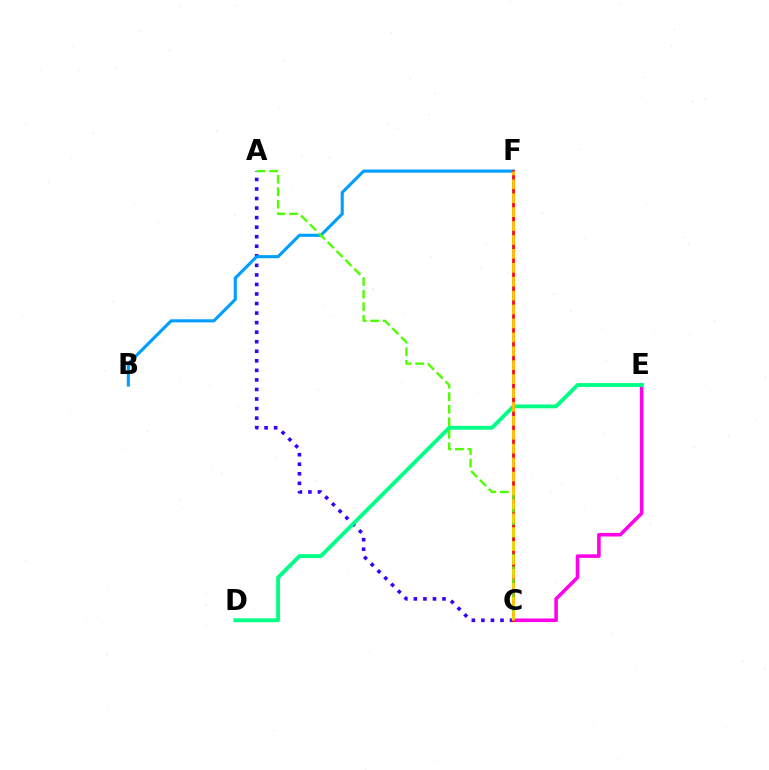{('A', 'C'): [{'color': '#3700ff', 'line_style': 'dotted', 'thickness': 2.59}, {'color': '#4fff00', 'line_style': 'dashed', 'thickness': 1.7}], ('C', 'E'): [{'color': '#ff00ed', 'line_style': 'solid', 'thickness': 2.56}], ('D', 'E'): [{'color': '#00ff86', 'line_style': 'solid', 'thickness': 2.77}], ('B', 'F'): [{'color': '#009eff', 'line_style': 'solid', 'thickness': 2.23}], ('C', 'F'): [{'color': '#ff0000', 'line_style': 'solid', 'thickness': 1.92}, {'color': '#ffd500', 'line_style': 'dashed', 'thickness': 1.89}]}